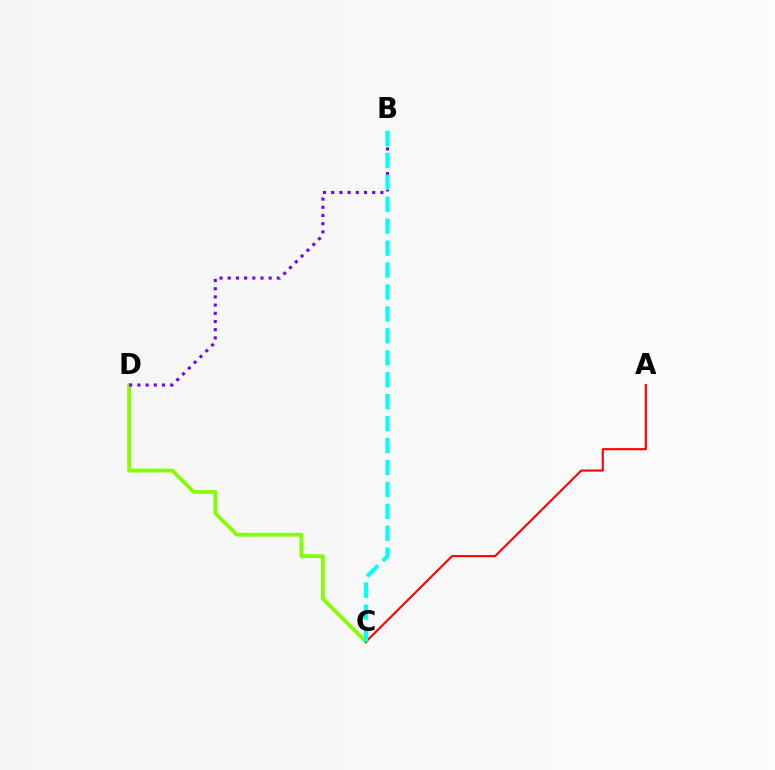{('C', 'D'): [{'color': '#84ff00', 'line_style': 'solid', 'thickness': 2.72}], ('B', 'D'): [{'color': '#7200ff', 'line_style': 'dotted', 'thickness': 2.23}], ('A', 'C'): [{'color': '#ff0000', 'line_style': 'solid', 'thickness': 1.52}], ('B', 'C'): [{'color': '#00fff6', 'line_style': 'dashed', 'thickness': 2.98}]}